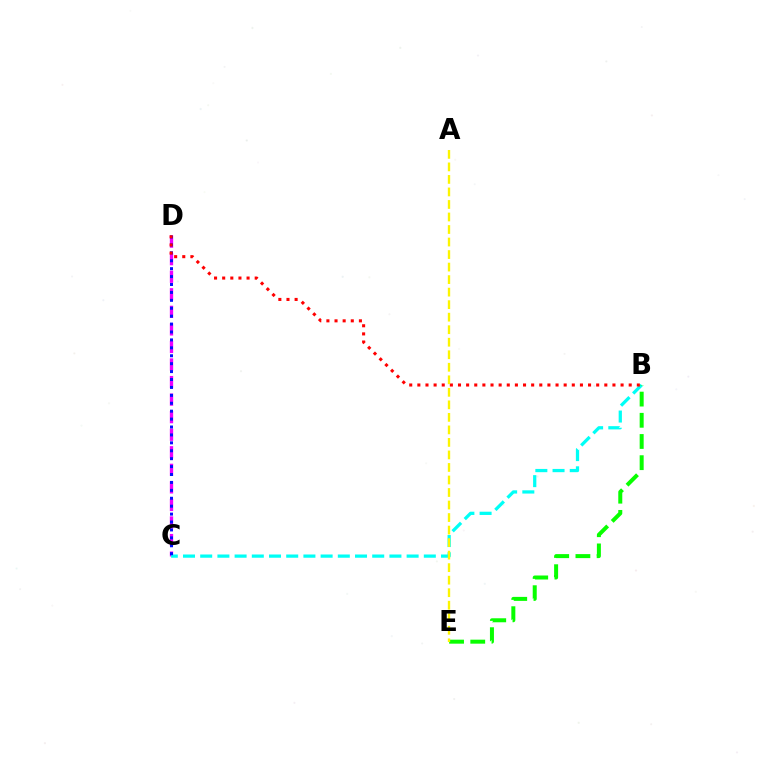{('C', 'D'): [{'color': '#ee00ff', 'line_style': 'dashed', 'thickness': 2.38}, {'color': '#0010ff', 'line_style': 'dotted', 'thickness': 2.15}], ('B', 'C'): [{'color': '#00fff6', 'line_style': 'dashed', 'thickness': 2.34}], ('B', 'D'): [{'color': '#ff0000', 'line_style': 'dotted', 'thickness': 2.21}], ('B', 'E'): [{'color': '#08ff00', 'line_style': 'dashed', 'thickness': 2.88}], ('A', 'E'): [{'color': '#fcf500', 'line_style': 'dashed', 'thickness': 1.7}]}